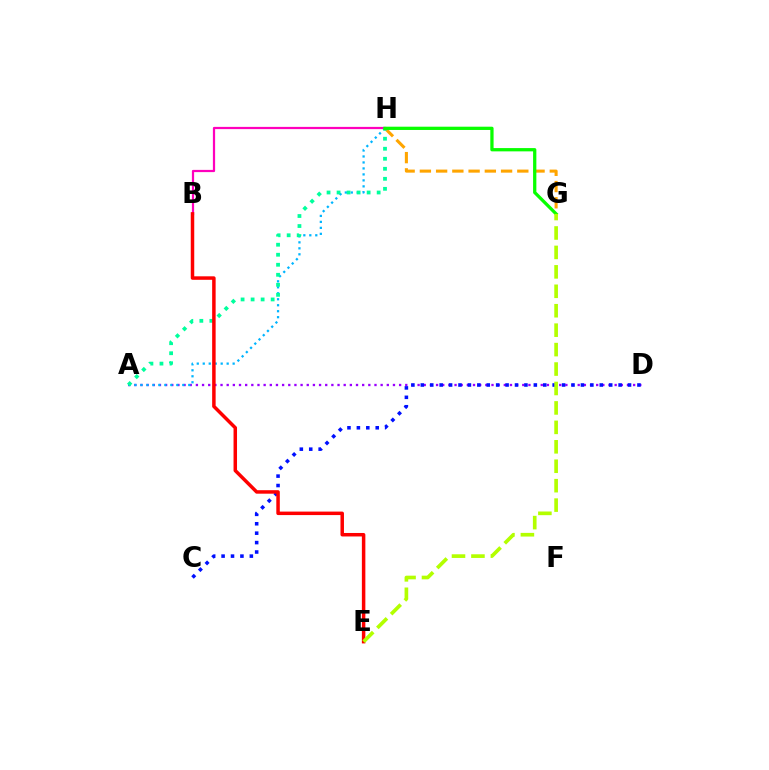{('A', 'D'): [{'color': '#9b00ff', 'line_style': 'dotted', 'thickness': 1.67}], ('A', 'H'): [{'color': '#00b5ff', 'line_style': 'dotted', 'thickness': 1.62}, {'color': '#00ff9d', 'line_style': 'dotted', 'thickness': 2.72}], ('C', 'D'): [{'color': '#0010ff', 'line_style': 'dotted', 'thickness': 2.56}], ('G', 'H'): [{'color': '#ffa500', 'line_style': 'dashed', 'thickness': 2.21}, {'color': '#08ff00', 'line_style': 'solid', 'thickness': 2.36}], ('B', 'H'): [{'color': '#ff00bd', 'line_style': 'solid', 'thickness': 1.6}], ('B', 'E'): [{'color': '#ff0000', 'line_style': 'solid', 'thickness': 2.51}], ('E', 'G'): [{'color': '#b3ff00', 'line_style': 'dashed', 'thickness': 2.64}]}